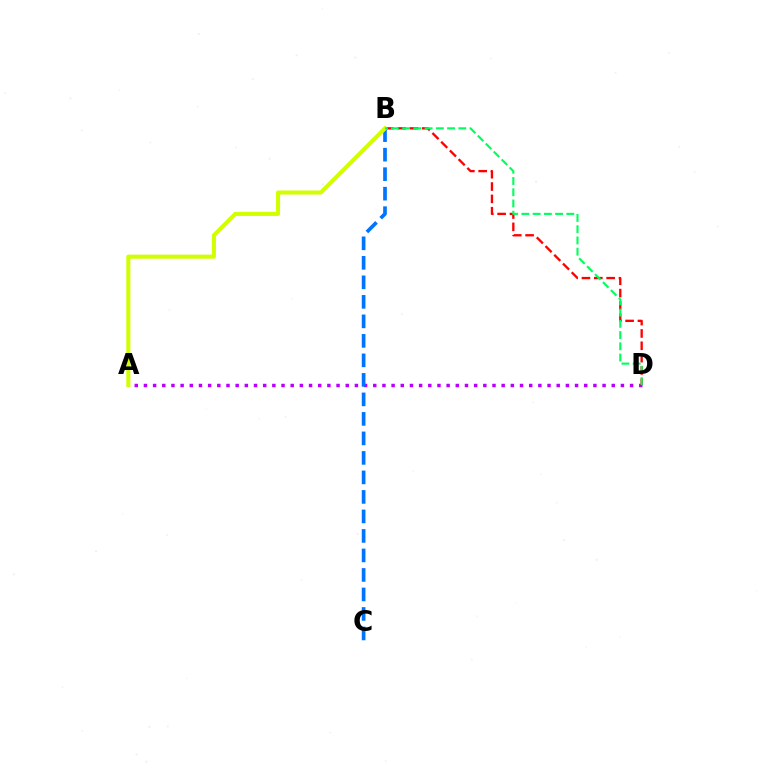{('A', 'D'): [{'color': '#b900ff', 'line_style': 'dotted', 'thickness': 2.49}], ('B', 'C'): [{'color': '#0074ff', 'line_style': 'dashed', 'thickness': 2.65}], ('B', 'D'): [{'color': '#ff0000', 'line_style': 'dashed', 'thickness': 1.68}, {'color': '#00ff5c', 'line_style': 'dashed', 'thickness': 1.53}], ('A', 'B'): [{'color': '#d1ff00', 'line_style': 'solid', 'thickness': 2.93}]}